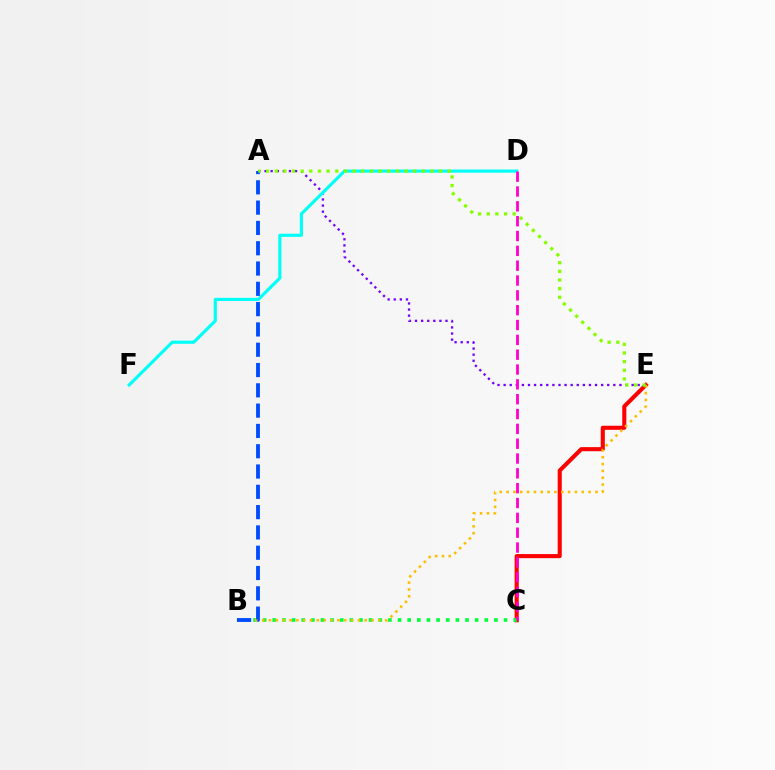{('C', 'E'): [{'color': '#ff0000', 'line_style': 'solid', 'thickness': 2.94}], ('B', 'C'): [{'color': '#00ff39', 'line_style': 'dotted', 'thickness': 2.62}], ('B', 'E'): [{'color': '#ffbd00', 'line_style': 'dotted', 'thickness': 1.86}], ('A', 'E'): [{'color': '#7200ff', 'line_style': 'dotted', 'thickness': 1.66}, {'color': '#84ff00', 'line_style': 'dotted', 'thickness': 2.35}], ('A', 'B'): [{'color': '#004bff', 'line_style': 'dashed', 'thickness': 2.76}], ('D', 'F'): [{'color': '#00fff6', 'line_style': 'solid', 'thickness': 2.27}], ('C', 'D'): [{'color': '#ff00cf', 'line_style': 'dashed', 'thickness': 2.02}]}